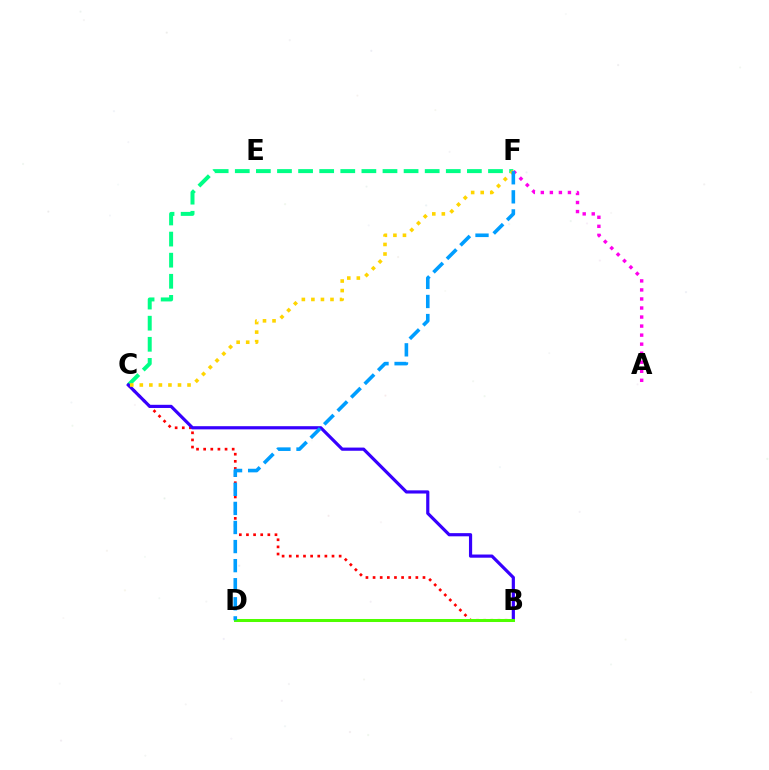{('C', 'F'): [{'color': '#00ff86', 'line_style': 'dashed', 'thickness': 2.87}, {'color': '#ffd500', 'line_style': 'dotted', 'thickness': 2.59}], ('B', 'C'): [{'color': '#ff0000', 'line_style': 'dotted', 'thickness': 1.94}, {'color': '#3700ff', 'line_style': 'solid', 'thickness': 2.29}], ('A', 'F'): [{'color': '#ff00ed', 'line_style': 'dotted', 'thickness': 2.46}], ('B', 'D'): [{'color': '#4fff00', 'line_style': 'solid', 'thickness': 2.17}], ('D', 'F'): [{'color': '#009eff', 'line_style': 'dashed', 'thickness': 2.59}]}